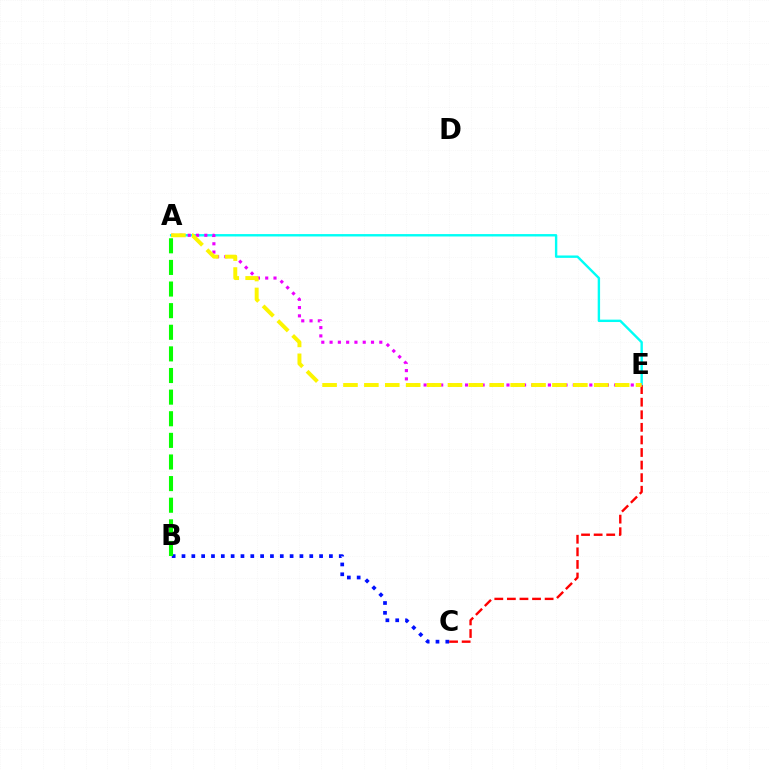{('A', 'E'): [{'color': '#00fff6', 'line_style': 'solid', 'thickness': 1.73}, {'color': '#ee00ff', 'line_style': 'dotted', 'thickness': 2.25}, {'color': '#fcf500', 'line_style': 'dashed', 'thickness': 2.84}], ('C', 'E'): [{'color': '#ff0000', 'line_style': 'dashed', 'thickness': 1.71}], ('B', 'C'): [{'color': '#0010ff', 'line_style': 'dotted', 'thickness': 2.67}], ('A', 'B'): [{'color': '#08ff00', 'line_style': 'dashed', 'thickness': 2.94}]}